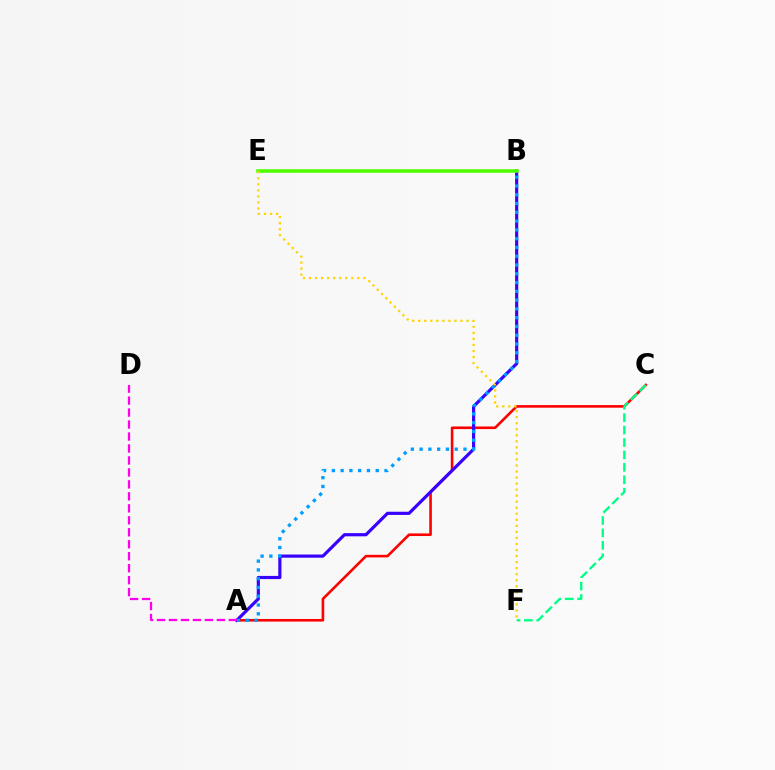{('A', 'C'): [{'color': '#ff0000', 'line_style': 'solid', 'thickness': 1.88}], ('A', 'B'): [{'color': '#3700ff', 'line_style': 'solid', 'thickness': 2.28}, {'color': '#009eff', 'line_style': 'dotted', 'thickness': 2.39}], ('B', 'E'): [{'color': '#4fff00', 'line_style': 'solid', 'thickness': 2.55}], ('C', 'F'): [{'color': '#00ff86', 'line_style': 'dashed', 'thickness': 1.69}], ('E', 'F'): [{'color': '#ffd500', 'line_style': 'dotted', 'thickness': 1.64}], ('A', 'D'): [{'color': '#ff00ed', 'line_style': 'dashed', 'thickness': 1.63}]}